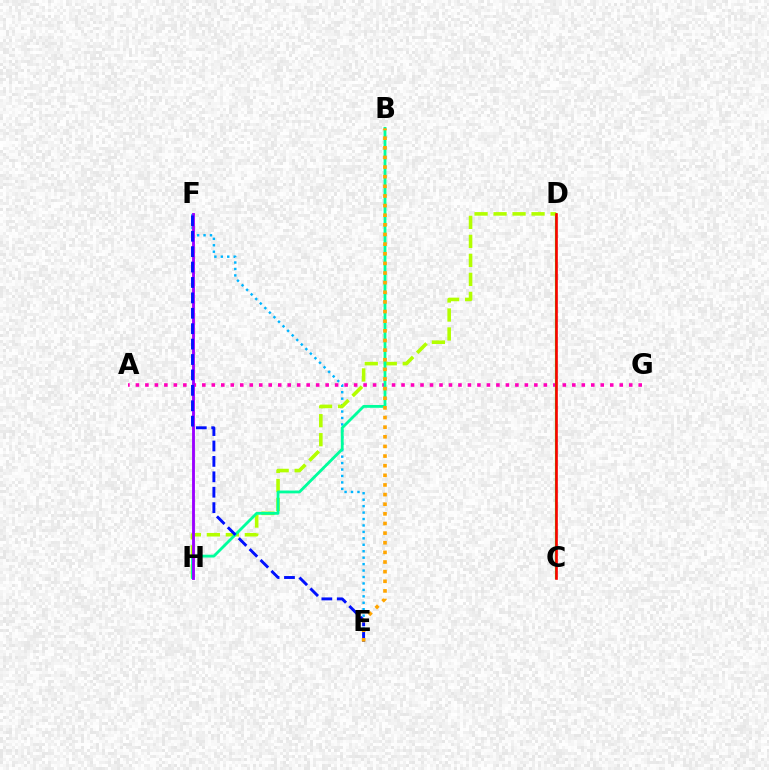{('A', 'G'): [{'color': '#ff00bd', 'line_style': 'dotted', 'thickness': 2.58}], ('C', 'D'): [{'color': '#08ff00', 'line_style': 'solid', 'thickness': 1.57}, {'color': '#ff0000', 'line_style': 'solid', 'thickness': 1.89}], ('E', 'F'): [{'color': '#00b5ff', 'line_style': 'dotted', 'thickness': 1.75}, {'color': '#0010ff', 'line_style': 'dashed', 'thickness': 2.09}], ('D', 'H'): [{'color': '#b3ff00', 'line_style': 'dashed', 'thickness': 2.58}], ('B', 'H'): [{'color': '#00ff9d', 'line_style': 'solid', 'thickness': 2.03}], ('F', 'H'): [{'color': '#9b00ff', 'line_style': 'solid', 'thickness': 2.06}], ('B', 'E'): [{'color': '#ffa500', 'line_style': 'dotted', 'thickness': 2.62}]}